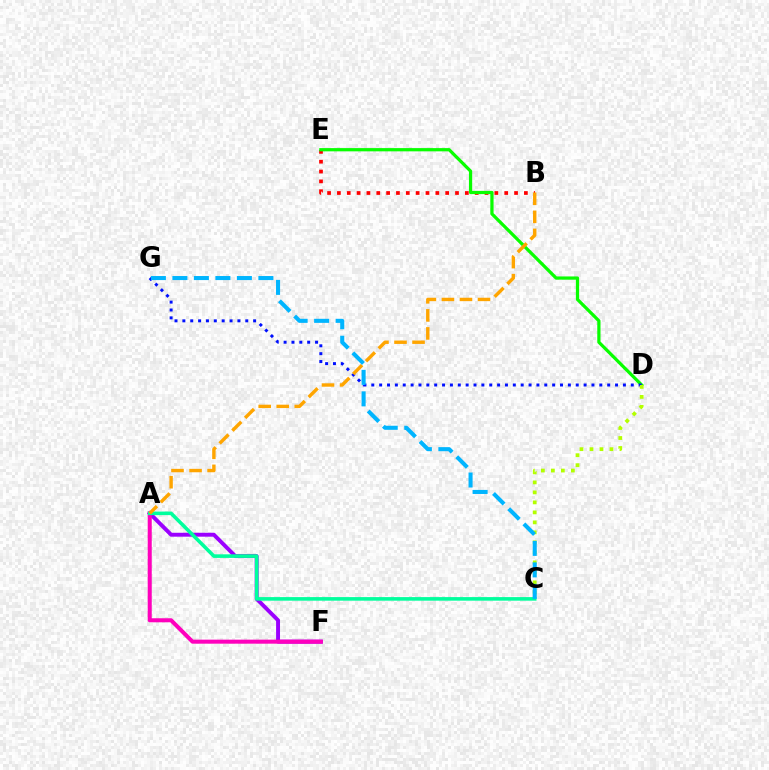{('B', 'E'): [{'color': '#ff0000', 'line_style': 'dotted', 'thickness': 2.67}], ('A', 'F'): [{'color': '#9b00ff', 'line_style': 'solid', 'thickness': 2.82}, {'color': '#ff00bd', 'line_style': 'solid', 'thickness': 2.91}], ('D', 'E'): [{'color': '#08ff00', 'line_style': 'solid', 'thickness': 2.33}], ('D', 'G'): [{'color': '#0010ff', 'line_style': 'dotted', 'thickness': 2.14}], ('C', 'D'): [{'color': '#b3ff00', 'line_style': 'dotted', 'thickness': 2.72}], ('A', 'C'): [{'color': '#00ff9d', 'line_style': 'solid', 'thickness': 2.58}], ('A', 'B'): [{'color': '#ffa500', 'line_style': 'dashed', 'thickness': 2.45}], ('C', 'G'): [{'color': '#00b5ff', 'line_style': 'dashed', 'thickness': 2.92}]}